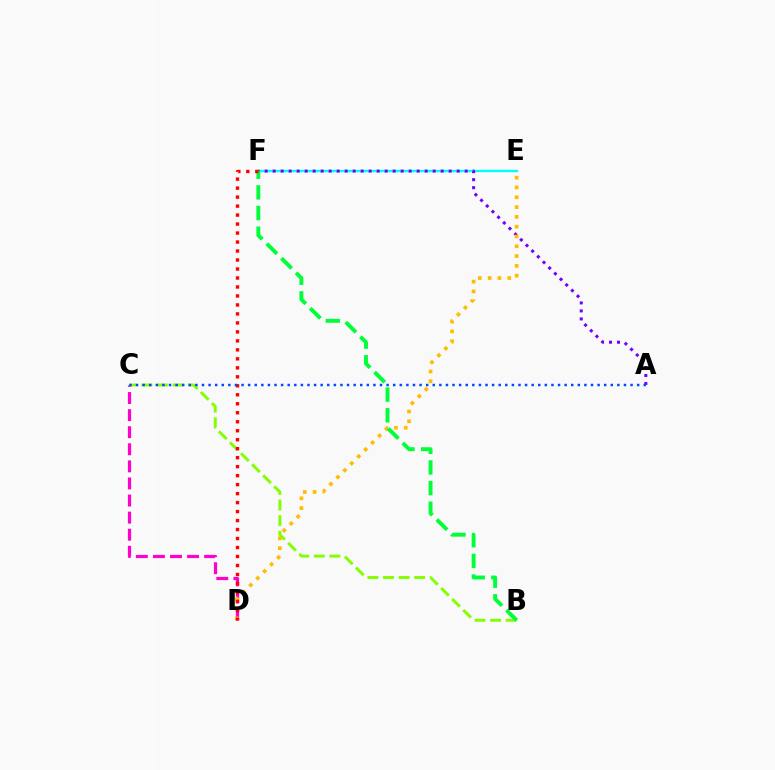{('E', 'F'): [{'color': '#00fff6', 'line_style': 'solid', 'thickness': 1.72}], ('C', 'D'): [{'color': '#ff00cf', 'line_style': 'dashed', 'thickness': 2.32}], ('A', 'F'): [{'color': '#7200ff', 'line_style': 'dotted', 'thickness': 2.17}], ('D', 'E'): [{'color': '#ffbd00', 'line_style': 'dotted', 'thickness': 2.66}], ('B', 'C'): [{'color': '#84ff00', 'line_style': 'dashed', 'thickness': 2.12}], ('B', 'F'): [{'color': '#00ff39', 'line_style': 'dashed', 'thickness': 2.81}], ('D', 'F'): [{'color': '#ff0000', 'line_style': 'dotted', 'thickness': 2.44}], ('A', 'C'): [{'color': '#004bff', 'line_style': 'dotted', 'thickness': 1.79}]}